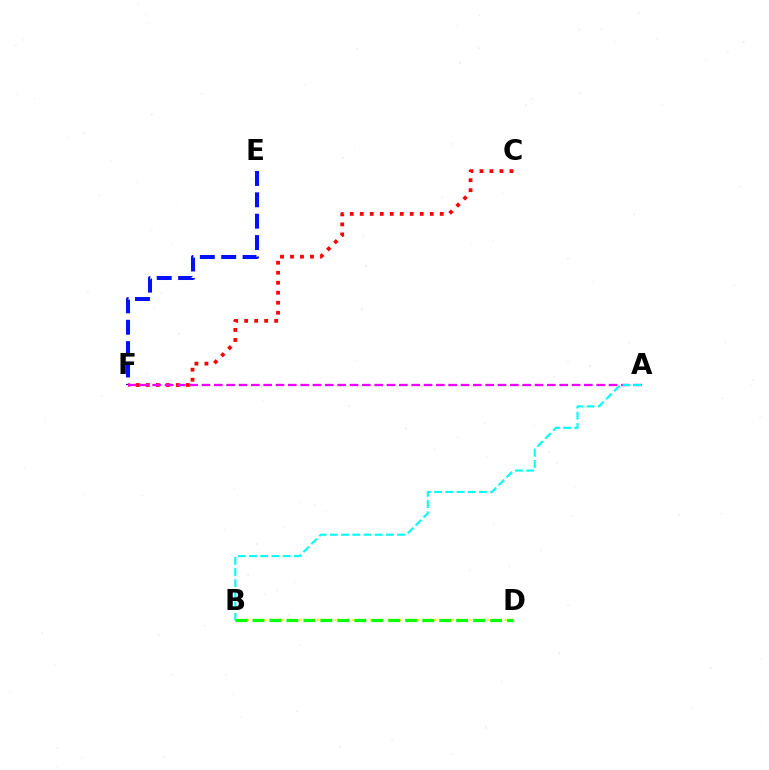{('C', 'F'): [{'color': '#ff0000', 'line_style': 'dotted', 'thickness': 2.72}], ('B', 'D'): [{'color': '#fcf500', 'line_style': 'dotted', 'thickness': 1.59}, {'color': '#08ff00', 'line_style': 'dashed', 'thickness': 2.31}], ('E', 'F'): [{'color': '#0010ff', 'line_style': 'dashed', 'thickness': 2.9}], ('A', 'F'): [{'color': '#ee00ff', 'line_style': 'dashed', 'thickness': 1.68}], ('A', 'B'): [{'color': '#00fff6', 'line_style': 'dashed', 'thickness': 1.52}]}